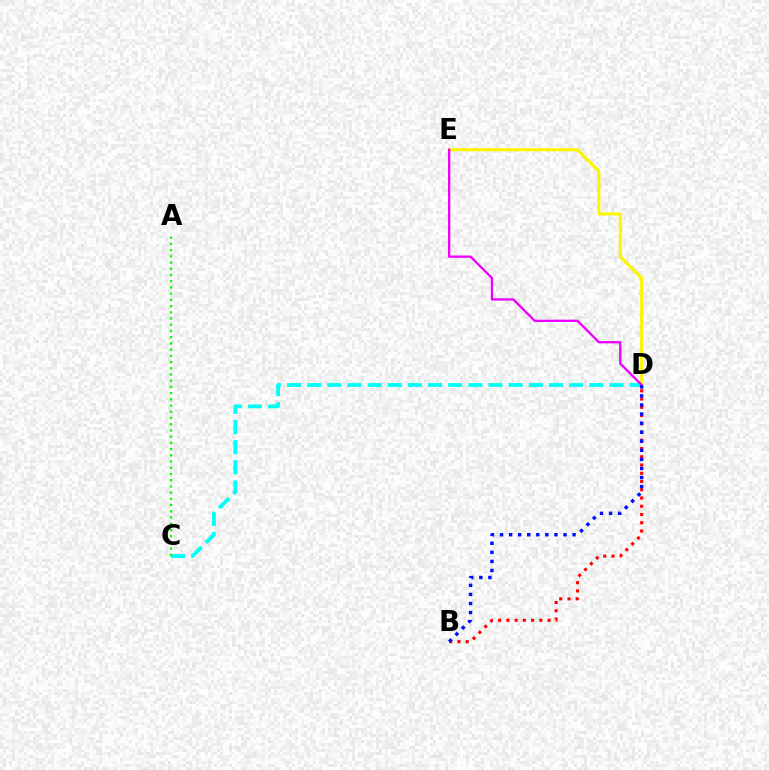{('C', 'D'): [{'color': '#00fff6', 'line_style': 'dashed', 'thickness': 2.74}], ('B', 'D'): [{'color': '#ff0000', 'line_style': 'dotted', 'thickness': 2.24}, {'color': '#0010ff', 'line_style': 'dotted', 'thickness': 2.46}], ('A', 'C'): [{'color': '#08ff00', 'line_style': 'dotted', 'thickness': 1.69}], ('D', 'E'): [{'color': '#fcf500', 'line_style': 'solid', 'thickness': 2.22}, {'color': '#ee00ff', 'line_style': 'solid', 'thickness': 1.67}]}